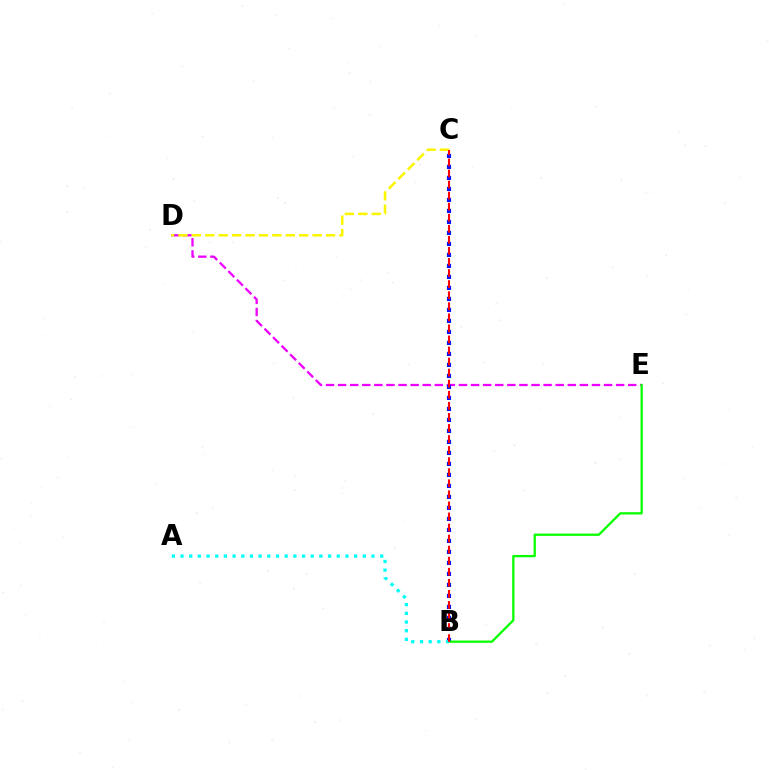{('D', 'E'): [{'color': '#ee00ff', 'line_style': 'dashed', 'thickness': 1.64}], ('B', 'C'): [{'color': '#0010ff', 'line_style': 'dotted', 'thickness': 2.99}, {'color': '#ff0000', 'line_style': 'dashed', 'thickness': 1.5}], ('B', 'E'): [{'color': '#08ff00', 'line_style': 'solid', 'thickness': 1.64}], ('A', 'B'): [{'color': '#00fff6', 'line_style': 'dotted', 'thickness': 2.36}], ('C', 'D'): [{'color': '#fcf500', 'line_style': 'dashed', 'thickness': 1.82}]}